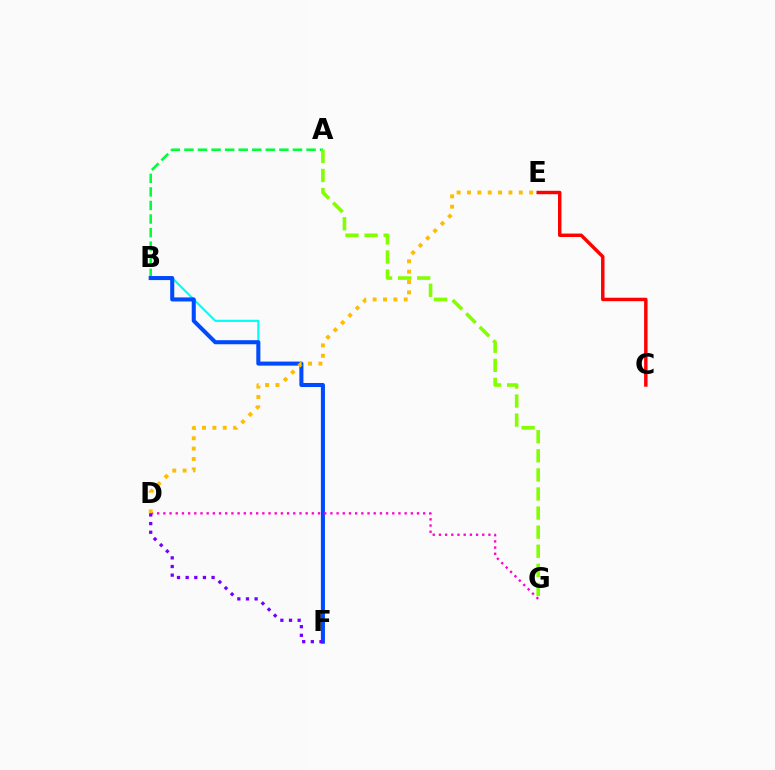{('A', 'B'): [{'color': '#00ff39', 'line_style': 'dashed', 'thickness': 1.84}], ('B', 'F'): [{'color': '#00fff6', 'line_style': 'solid', 'thickness': 1.56}, {'color': '#004bff', 'line_style': 'solid', 'thickness': 2.92}], ('A', 'G'): [{'color': '#84ff00', 'line_style': 'dashed', 'thickness': 2.59}], ('D', 'G'): [{'color': '#ff00cf', 'line_style': 'dotted', 'thickness': 1.68}], ('D', 'E'): [{'color': '#ffbd00', 'line_style': 'dotted', 'thickness': 2.82}], ('D', 'F'): [{'color': '#7200ff', 'line_style': 'dotted', 'thickness': 2.35}], ('C', 'E'): [{'color': '#ff0000', 'line_style': 'solid', 'thickness': 2.47}]}